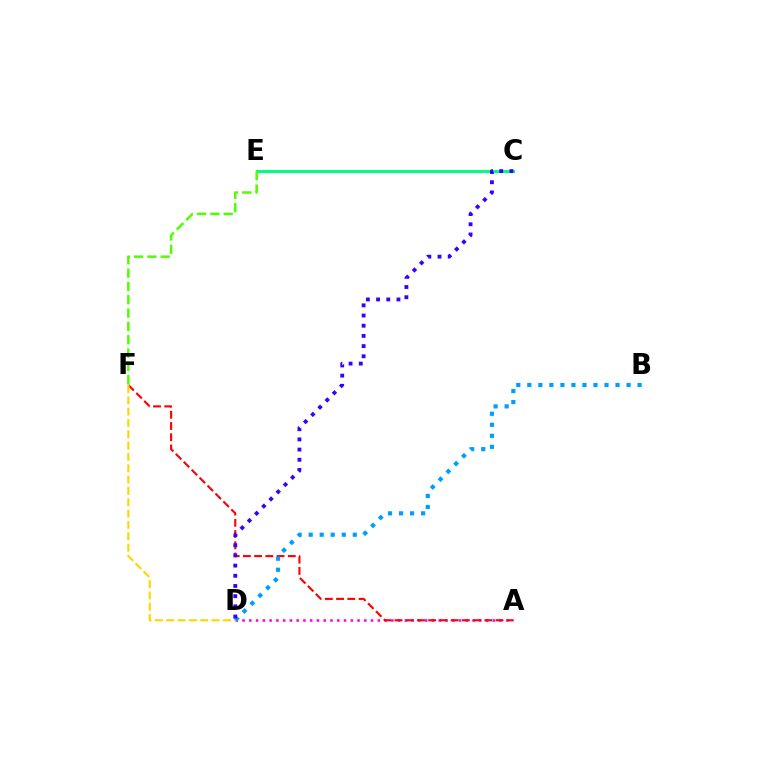{('A', 'D'): [{'color': '#ff00ed', 'line_style': 'dotted', 'thickness': 1.84}], ('A', 'F'): [{'color': '#ff0000', 'line_style': 'dashed', 'thickness': 1.52}], ('C', 'E'): [{'color': '#00ff86', 'line_style': 'solid', 'thickness': 2.16}], ('B', 'D'): [{'color': '#009eff', 'line_style': 'dotted', 'thickness': 3.0}], ('C', 'D'): [{'color': '#3700ff', 'line_style': 'dotted', 'thickness': 2.77}], ('D', 'F'): [{'color': '#ffd500', 'line_style': 'dashed', 'thickness': 1.54}], ('E', 'F'): [{'color': '#4fff00', 'line_style': 'dashed', 'thickness': 1.81}]}